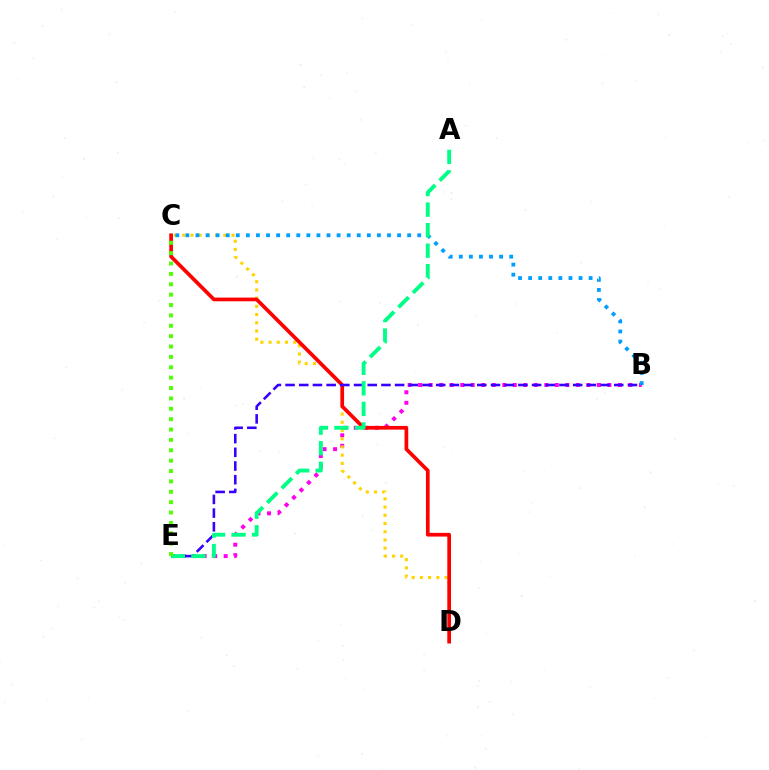{('B', 'E'): [{'color': '#ff00ed', 'line_style': 'dotted', 'thickness': 2.86}, {'color': '#3700ff', 'line_style': 'dashed', 'thickness': 1.86}], ('C', 'D'): [{'color': '#ffd500', 'line_style': 'dotted', 'thickness': 2.23}, {'color': '#ff0000', 'line_style': 'solid', 'thickness': 2.67}], ('B', 'C'): [{'color': '#009eff', 'line_style': 'dotted', 'thickness': 2.74}], ('A', 'E'): [{'color': '#00ff86', 'line_style': 'dashed', 'thickness': 2.79}], ('C', 'E'): [{'color': '#4fff00', 'line_style': 'dotted', 'thickness': 2.82}]}